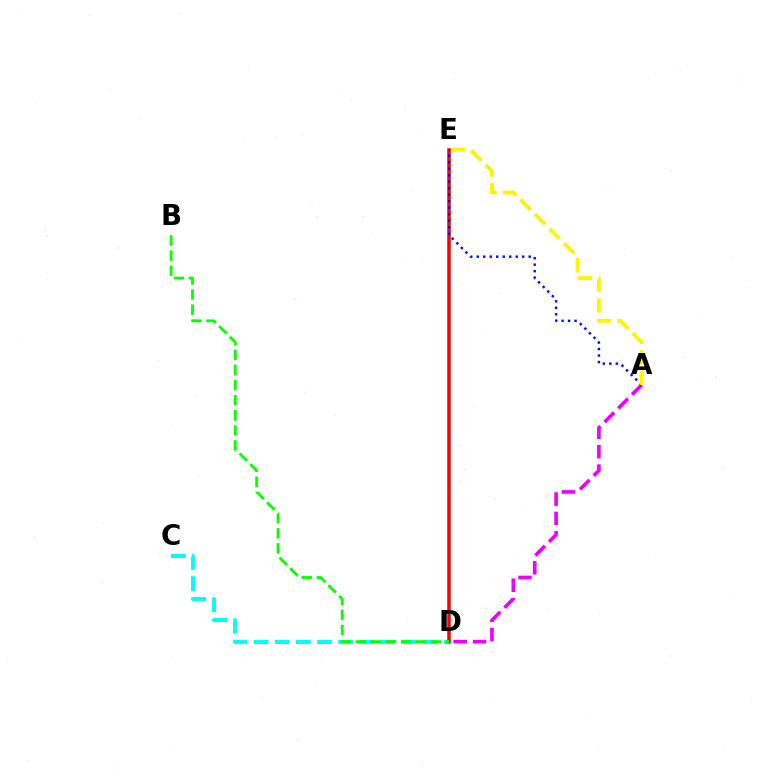{('D', 'E'): [{'color': '#ff0000', 'line_style': 'solid', 'thickness': 2.53}], ('C', 'D'): [{'color': '#00fff6', 'line_style': 'dashed', 'thickness': 2.87}], ('A', 'D'): [{'color': '#ee00ff', 'line_style': 'dashed', 'thickness': 2.64}], ('B', 'D'): [{'color': '#08ff00', 'line_style': 'dashed', 'thickness': 2.05}], ('A', 'E'): [{'color': '#0010ff', 'line_style': 'dotted', 'thickness': 1.77}, {'color': '#fcf500', 'line_style': 'dashed', 'thickness': 2.79}]}